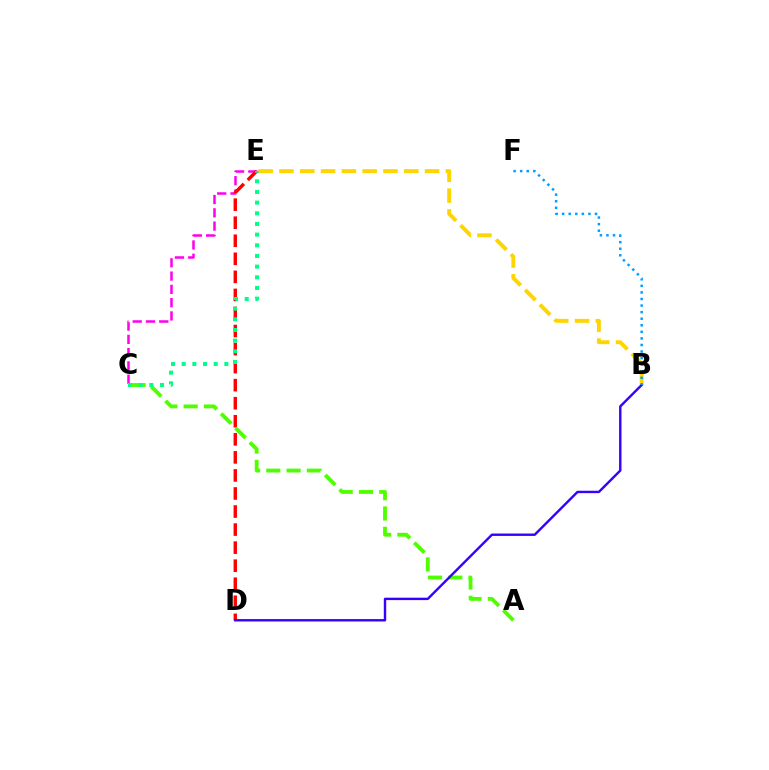{('C', 'E'): [{'color': '#ff00ed', 'line_style': 'dashed', 'thickness': 1.8}, {'color': '#00ff86', 'line_style': 'dotted', 'thickness': 2.9}], ('B', 'E'): [{'color': '#ffd500', 'line_style': 'dashed', 'thickness': 2.83}], ('D', 'E'): [{'color': '#ff0000', 'line_style': 'dashed', 'thickness': 2.45}], ('A', 'C'): [{'color': '#4fff00', 'line_style': 'dashed', 'thickness': 2.76}], ('B', 'D'): [{'color': '#3700ff', 'line_style': 'solid', 'thickness': 1.74}], ('B', 'F'): [{'color': '#009eff', 'line_style': 'dotted', 'thickness': 1.78}]}